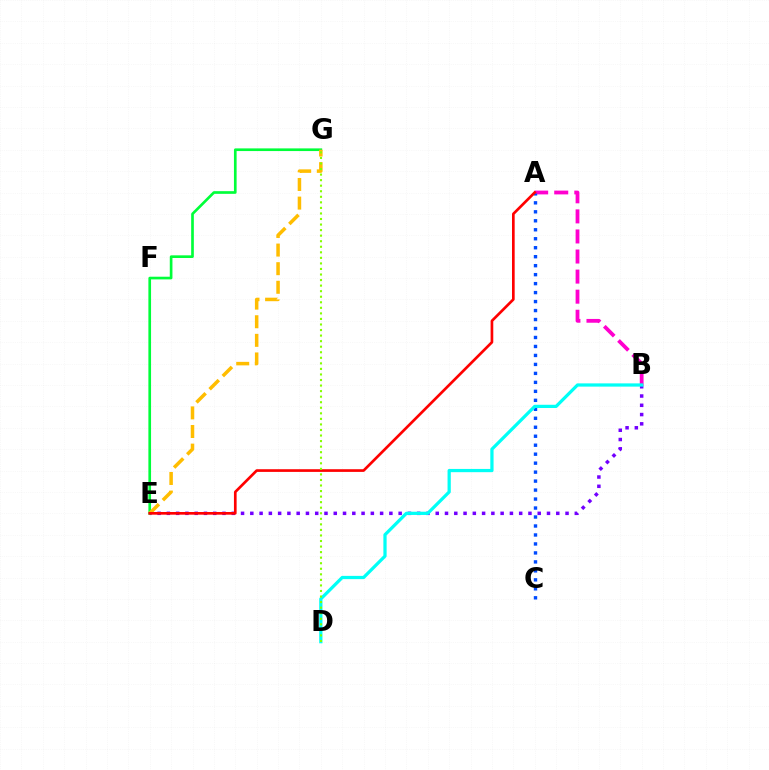{('B', 'E'): [{'color': '#7200ff', 'line_style': 'dotted', 'thickness': 2.52}], ('E', 'G'): [{'color': '#00ff39', 'line_style': 'solid', 'thickness': 1.92}, {'color': '#ffbd00', 'line_style': 'dashed', 'thickness': 2.53}], ('A', 'B'): [{'color': '#ff00cf', 'line_style': 'dashed', 'thickness': 2.73}], ('A', 'C'): [{'color': '#004bff', 'line_style': 'dotted', 'thickness': 2.44}], ('A', 'E'): [{'color': '#ff0000', 'line_style': 'solid', 'thickness': 1.93}], ('B', 'D'): [{'color': '#00fff6', 'line_style': 'solid', 'thickness': 2.33}], ('D', 'G'): [{'color': '#84ff00', 'line_style': 'dotted', 'thickness': 1.51}]}